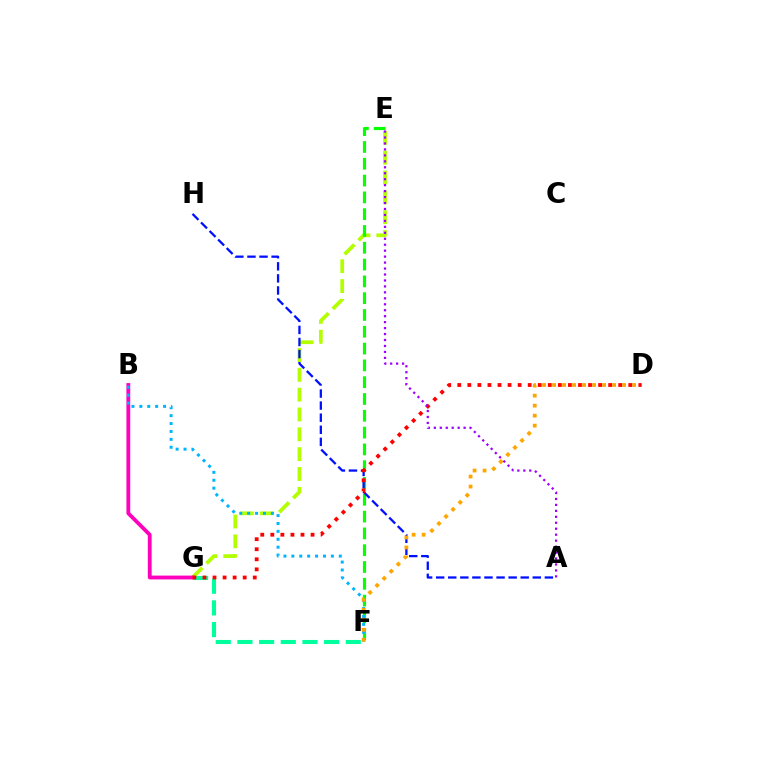{('E', 'G'): [{'color': '#b3ff00', 'line_style': 'dashed', 'thickness': 2.69}], ('B', 'G'): [{'color': '#ff00bd', 'line_style': 'solid', 'thickness': 2.75}], ('E', 'F'): [{'color': '#08ff00', 'line_style': 'dashed', 'thickness': 2.28}], ('A', 'H'): [{'color': '#0010ff', 'line_style': 'dashed', 'thickness': 1.64}], ('B', 'F'): [{'color': '#00b5ff', 'line_style': 'dotted', 'thickness': 2.15}], ('F', 'G'): [{'color': '#00ff9d', 'line_style': 'dashed', 'thickness': 2.94}], ('D', 'G'): [{'color': '#ff0000', 'line_style': 'dotted', 'thickness': 2.73}], ('D', 'F'): [{'color': '#ffa500', 'line_style': 'dotted', 'thickness': 2.72}], ('A', 'E'): [{'color': '#9b00ff', 'line_style': 'dotted', 'thickness': 1.62}]}